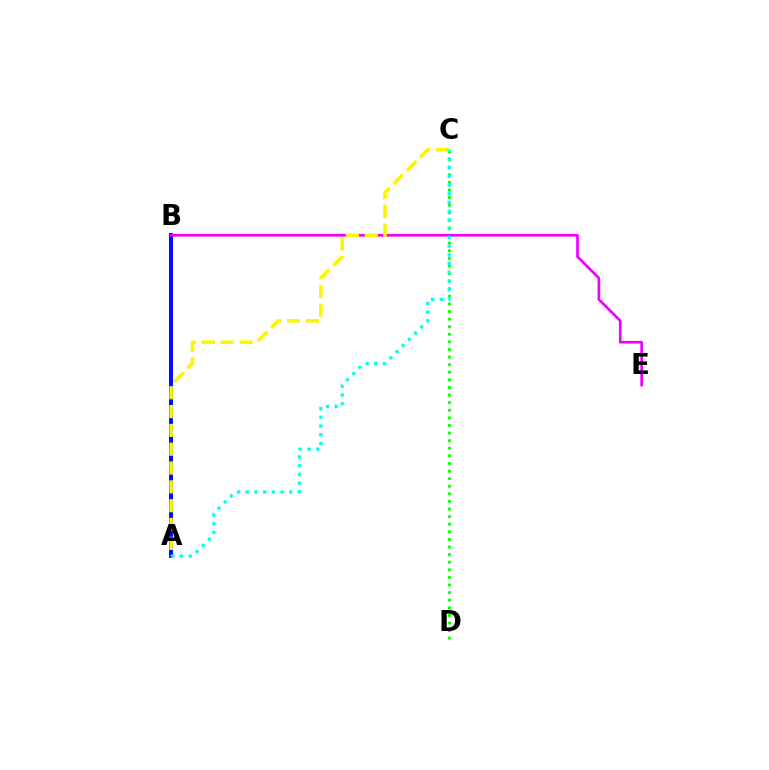{('A', 'B'): [{'color': '#ff0000', 'line_style': 'dashed', 'thickness': 2.86}, {'color': '#0010ff', 'line_style': 'solid', 'thickness': 2.85}], ('C', 'D'): [{'color': '#08ff00', 'line_style': 'dotted', 'thickness': 2.06}], ('B', 'E'): [{'color': '#ee00ff', 'line_style': 'solid', 'thickness': 1.93}], ('A', 'C'): [{'color': '#fcf500', 'line_style': 'dashed', 'thickness': 2.56}, {'color': '#00fff6', 'line_style': 'dotted', 'thickness': 2.37}]}